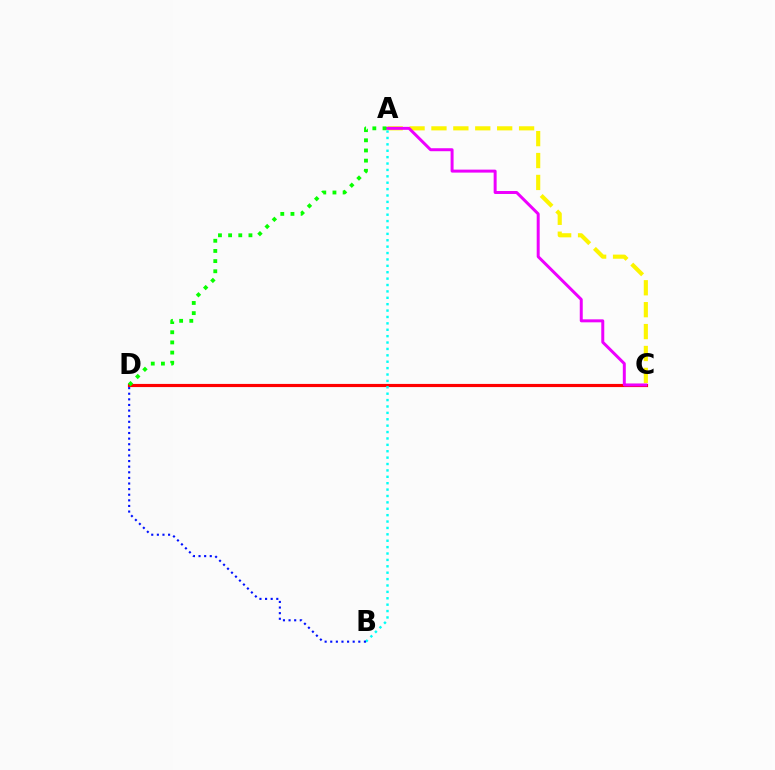{('A', 'C'): [{'color': '#fcf500', 'line_style': 'dashed', 'thickness': 2.98}, {'color': '#ee00ff', 'line_style': 'solid', 'thickness': 2.14}], ('C', 'D'): [{'color': '#ff0000', 'line_style': 'solid', 'thickness': 2.27}], ('A', 'D'): [{'color': '#08ff00', 'line_style': 'dotted', 'thickness': 2.76}], ('A', 'B'): [{'color': '#00fff6', 'line_style': 'dotted', 'thickness': 1.74}], ('B', 'D'): [{'color': '#0010ff', 'line_style': 'dotted', 'thickness': 1.52}]}